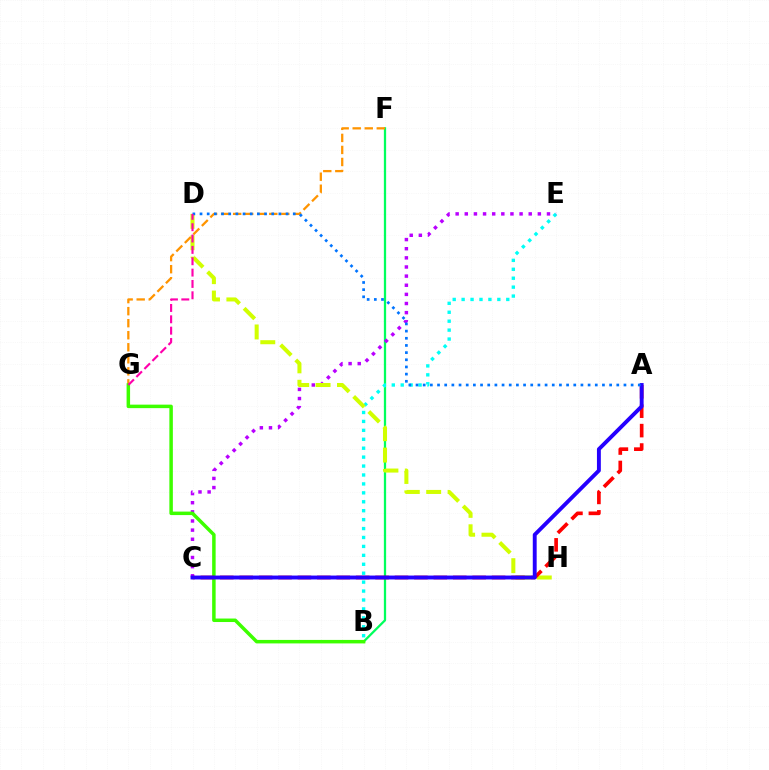{('B', 'F'): [{'color': '#00ff5c', 'line_style': 'solid', 'thickness': 1.63}], ('B', 'E'): [{'color': '#00fff6', 'line_style': 'dotted', 'thickness': 2.43}], ('C', 'E'): [{'color': '#b900ff', 'line_style': 'dotted', 'thickness': 2.48}], ('D', 'H'): [{'color': '#d1ff00', 'line_style': 'dashed', 'thickness': 2.91}], ('F', 'G'): [{'color': '#ff9400', 'line_style': 'dashed', 'thickness': 1.64}], ('B', 'G'): [{'color': '#3dff00', 'line_style': 'solid', 'thickness': 2.52}], ('A', 'C'): [{'color': '#ff0000', 'line_style': 'dashed', 'thickness': 2.64}, {'color': '#2500ff', 'line_style': 'solid', 'thickness': 2.8}], ('A', 'D'): [{'color': '#0074ff', 'line_style': 'dotted', 'thickness': 1.95}], ('D', 'G'): [{'color': '#ff00ac', 'line_style': 'dashed', 'thickness': 1.54}]}